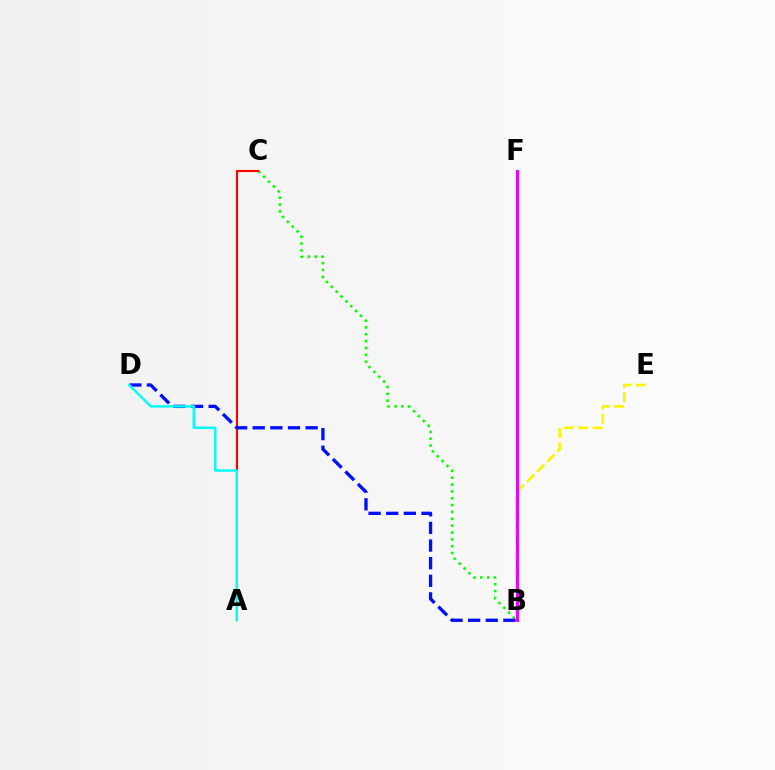{('B', 'C'): [{'color': '#08ff00', 'line_style': 'dotted', 'thickness': 1.86}], ('B', 'E'): [{'color': '#fcf500', 'line_style': 'dashed', 'thickness': 1.95}], ('A', 'C'): [{'color': '#ff0000', 'line_style': 'solid', 'thickness': 1.52}], ('B', 'D'): [{'color': '#0010ff', 'line_style': 'dashed', 'thickness': 2.39}], ('A', 'D'): [{'color': '#00fff6', 'line_style': 'solid', 'thickness': 1.77}], ('B', 'F'): [{'color': '#ee00ff', 'line_style': 'solid', 'thickness': 2.13}]}